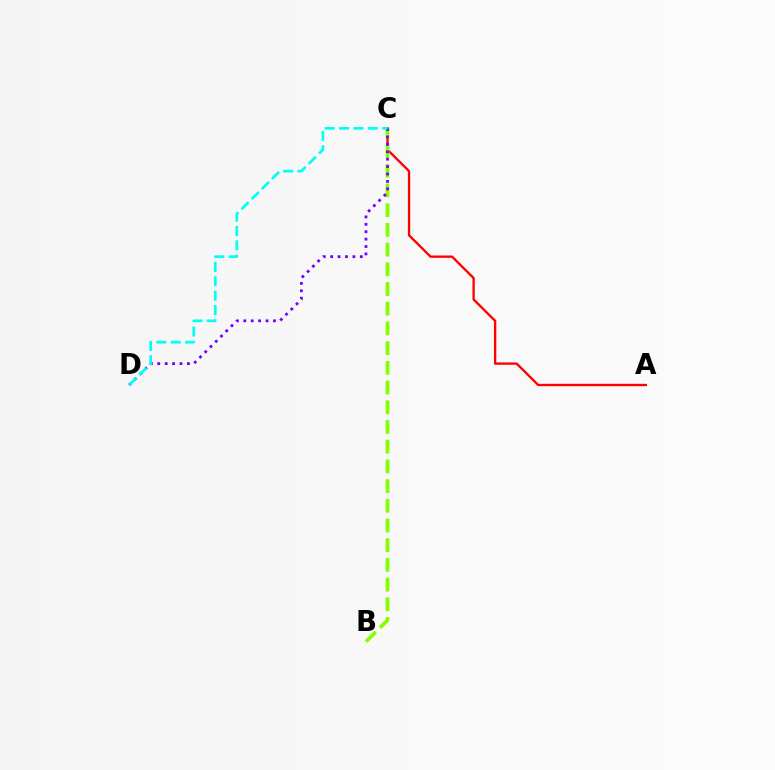{('A', 'C'): [{'color': '#ff0000', 'line_style': 'solid', 'thickness': 1.68}], ('B', 'C'): [{'color': '#84ff00', 'line_style': 'dashed', 'thickness': 2.68}], ('C', 'D'): [{'color': '#7200ff', 'line_style': 'dotted', 'thickness': 2.01}, {'color': '#00fff6', 'line_style': 'dashed', 'thickness': 1.95}]}